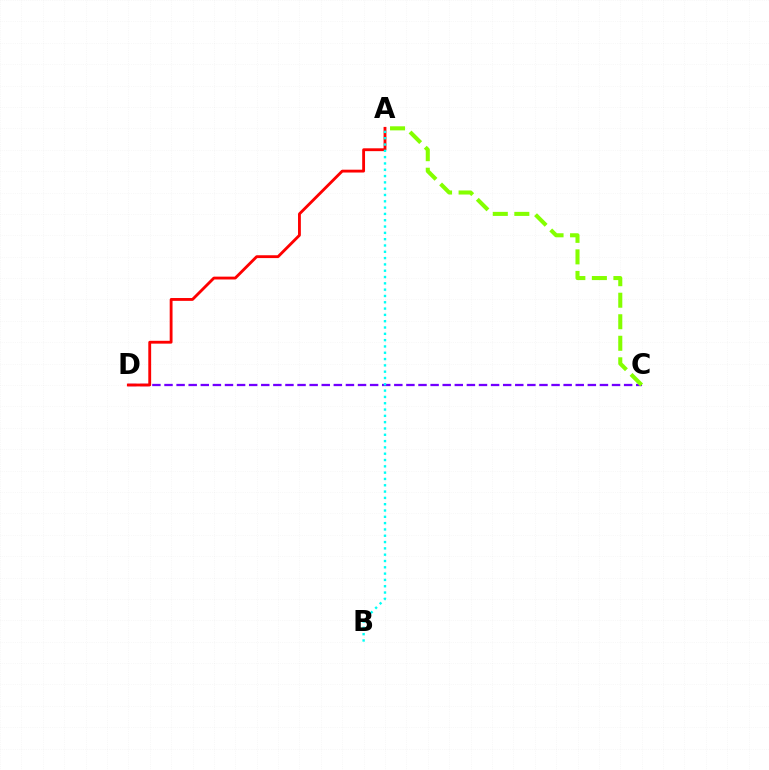{('C', 'D'): [{'color': '#7200ff', 'line_style': 'dashed', 'thickness': 1.64}], ('A', 'D'): [{'color': '#ff0000', 'line_style': 'solid', 'thickness': 2.05}], ('A', 'B'): [{'color': '#00fff6', 'line_style': 'dotted', 'thickness': 1.71}], ('A', 'C'): [{'color': '#84ff00', 'line_style': 'dashed', 'thickness': 2.93}]}